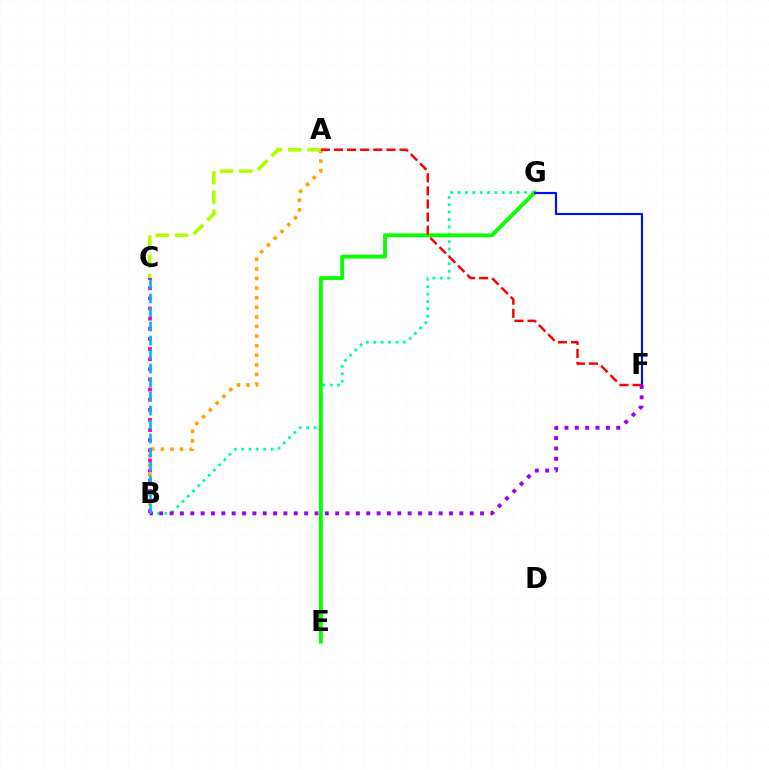{('B', 'G'): [{'color': '#00ff9d', 'line_style': 'dotted', 'thickness': 2.01}], ('A', 'B'): [{'color': '#ffa500', 'line_style': 'dotted', 'thickness': 2.61}], ('A', 'C'): [{'color': '#b3ff00', 'line_style': 'dashed', 'thickness': 2.62}], ('B', 'C'): [{'color': '#ff00bd', 'line_style': 'dotted', 'thickness': 2.75}, {'color': '#00b5ff', 'line_style': 'dashed', 'thickness': 1.9}], ('E', 'G'): [{'color': '#08ff00', 'line_style': 'solid', 'thickness': 2.78}], ('F', 'G'): [{'color': '#0010ff', 'line_style': 'solid', 'thickness': 1.55}], ('A', 'F'): [{'color': '#ff0000', 'line_style': 'dashed', 'thickness': 1.78}], ('B', 'F'): [{'color': '#9b00ff', 'line_style': 'dotted', 'thickness': 2.81}]}